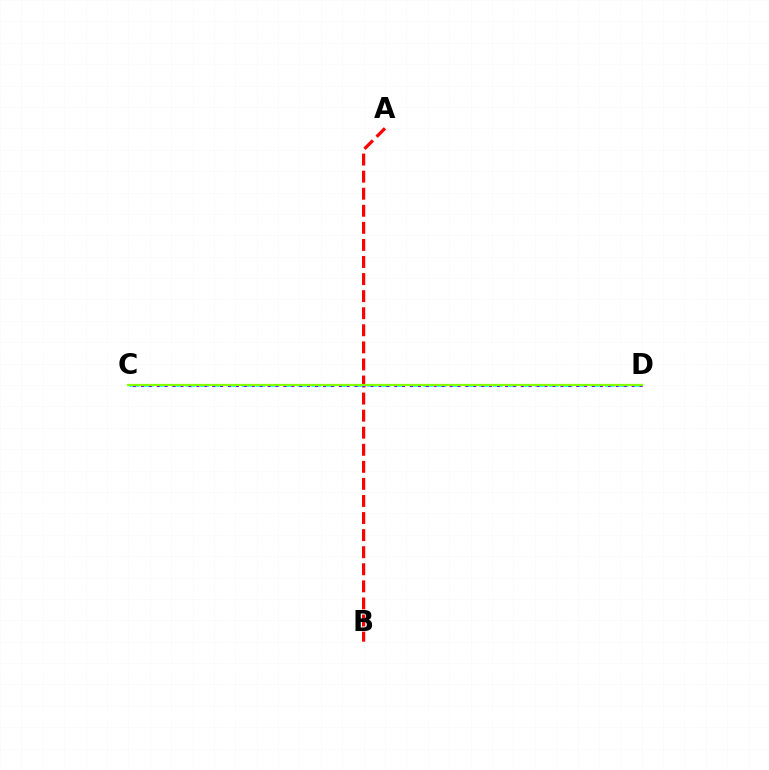{('A', 'B'): [{'color': '#ff0000', 'line_style': 'dashed', 'thickness': 2.32}], ('C', 'D'): [{'color': '#00fff6', 'line_style': 'dashed', 'thickness': 1.9}, {'color': '#7200ff', 'line_style': 'dotted', 'thickness': 2.15}, {'color': '#84ff00', 'line_style': 'solid', 'thickness': 1.59}]}